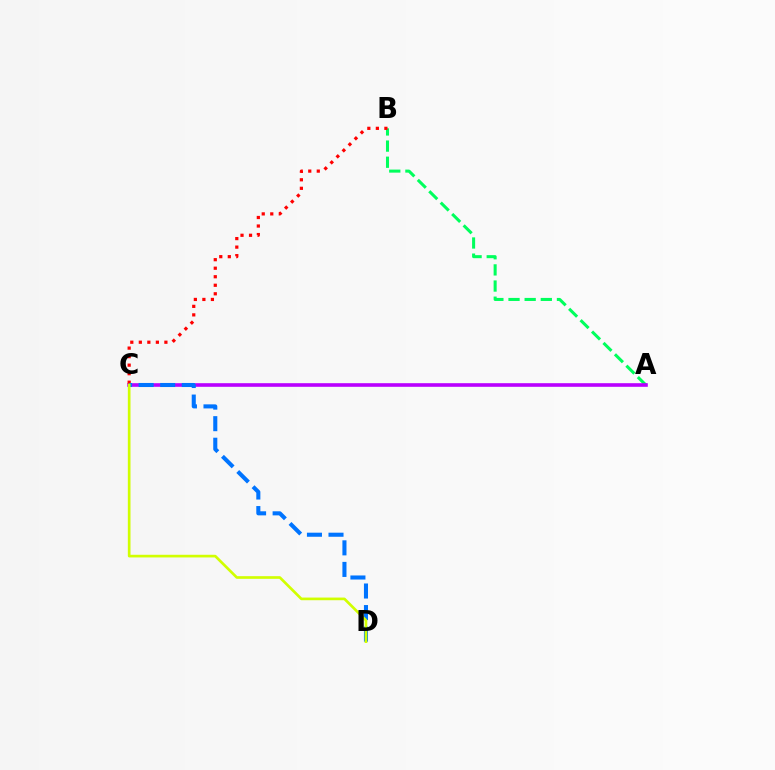{('A', 'B'): [{'color': '#00ff5c', 'line_style': 'dashed', 'thickness': 2.19}], ('A', 'C'): [{'color': '#b900ff', 'line_style': 'solid', 'thickness': 2.61}], ('B', 'C'): [{'color': '#ff0000', 'line_style': 'dotted', 'thickness': 2.32}], ('C', 'D'): [{'color': '#0074ff', 'line_style': 'dashed', 'thickness': 2.93}, {'color': '#d1ff00', 'line_style': 'solid', 'thickness': 1.92}]}